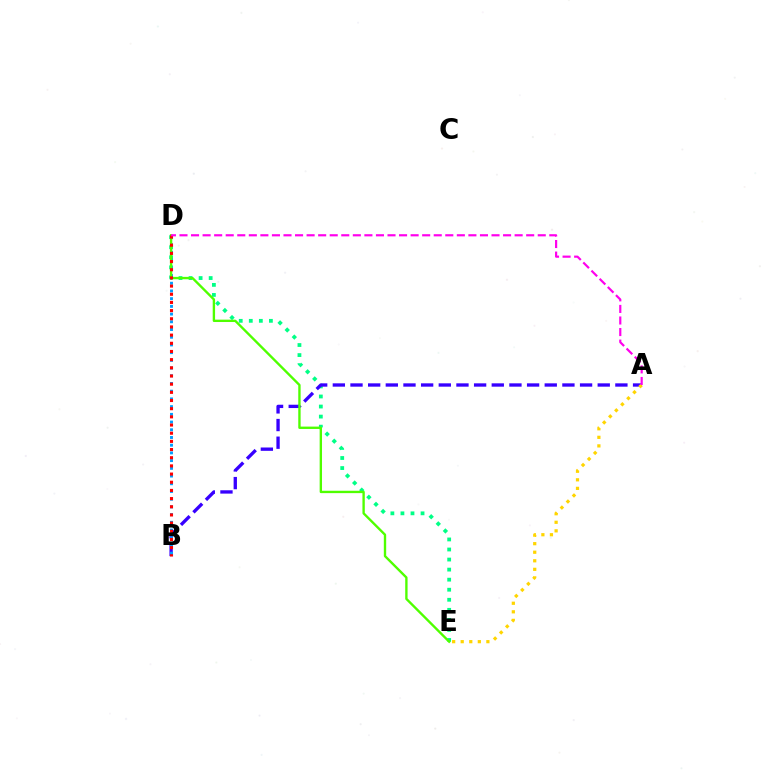{('D', 'E'): [{'color': '#00ff86', 'line_style': 'dotted', 'thickness': 2.73}, {'color': '#4fff00', 'line_style': 'solid', 'thickness': 1.7}], ('A', 'B'): [{'color': '#3700ff', 'line_style': 'dashed', 'thickness': 2.4}], ('A', 'E'): [{'color': '#ffd500', 'line_style': 'dotted', 'thickness': 2.32}], ('B', 'D'): [{'color': '#009eff', 'line_style': 'dotted', 'thickness': 2.1}, {'color': '#ff0000', 'line_style': 'dotted', 'thickness': 2.22}], ('A', 'D'): [{'color': '#ff00ed', 'line_style': 'dashed', 'thickness': 1.57}]}